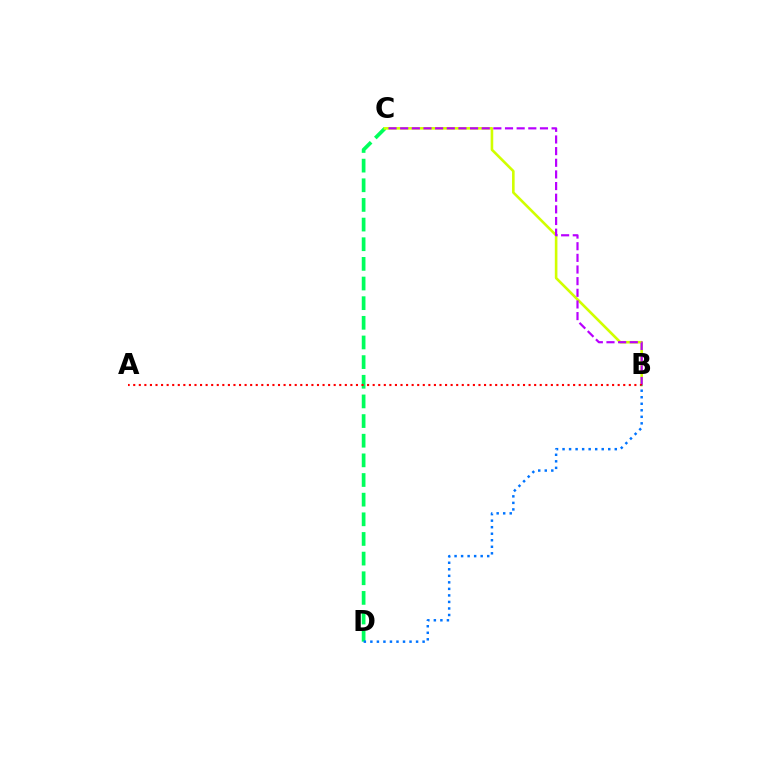{('C', 'D'): [{'color': '#00ff5c', 'line_style': 'dashed', 'thickness': 2.67}], ('B', 'C'): [{'color': '#d1ff00', 'line_style': 'solid', 'thickness': 1.88}, {'color': '#b900ff', 'line_style': 'dashed', 'thickness': 1.58}], ('A', 'B'): [{'color': '#ff0000', 'line_style': 'dotted', 'thickness': 1.51}], ('B', 'D'): [{'color': '#0074ff', 'line_style': 'dotted', 'thickness': 1.77}]}